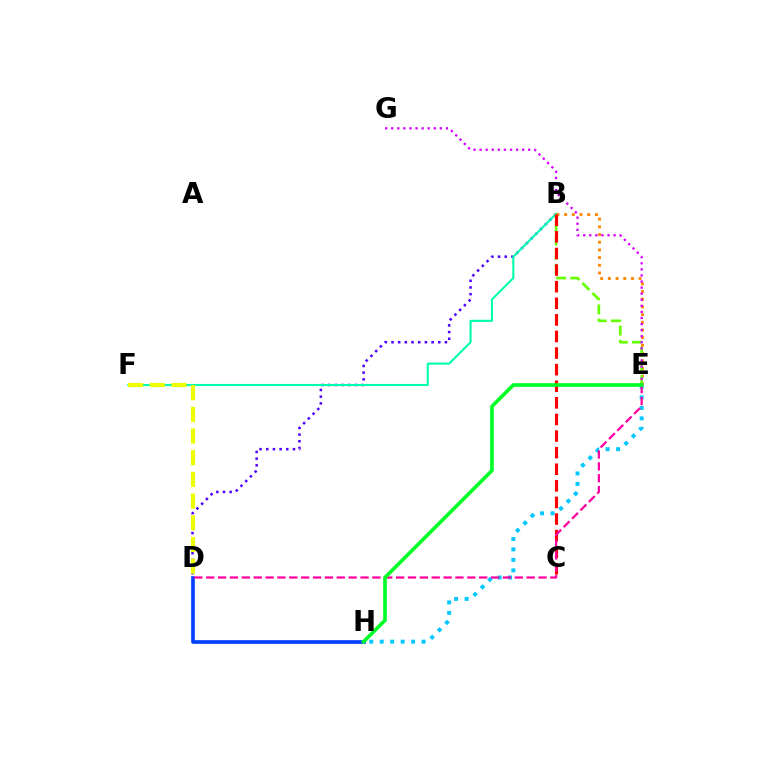{('B', 'D'): [{'color': '#4f00ff', 'line_style': 'dotted', 'thickness': 1.82}], ('B', 'F'): [{'color': '#00ffaf', 'line_style': 'solid', 'thickness': 1.51}], ('B', 'E'): [{'color': '#ff8800', 'line_style': 'dotted', 'thickness': 2.09}, {'color': '#66ff00', 'line_style': 'dashed', 'thickness': 1.93}], ('D', 'F'): [{'color': '#eeff00', 'line_style': 'dashed', 'thickness': 2.95}], ('D', 'H'): [{'color': '#003fff', 'line_style': 'solid', 'thickness': 2.62}], ('E', 'H'): [{'color': '#00c7ff', 'line_style': 'dotted', 'thickness': 2.84}, {'color': '#00ff27', 'line_style': 'solid', 'thickness': 2.62}], ('B', 'C'): [{'color': '#ff0000', 'line_style': 'dashed', 'thickness': 2.25}], ('D', 'E'): [{'color': '#ff00a0', 'line_style': 'dashed', 'thickness': 1.61}], ('E', 'G'): [{'color': '#d600ff', 'line_style': 'dotted', 'thickness': 1.65}]}